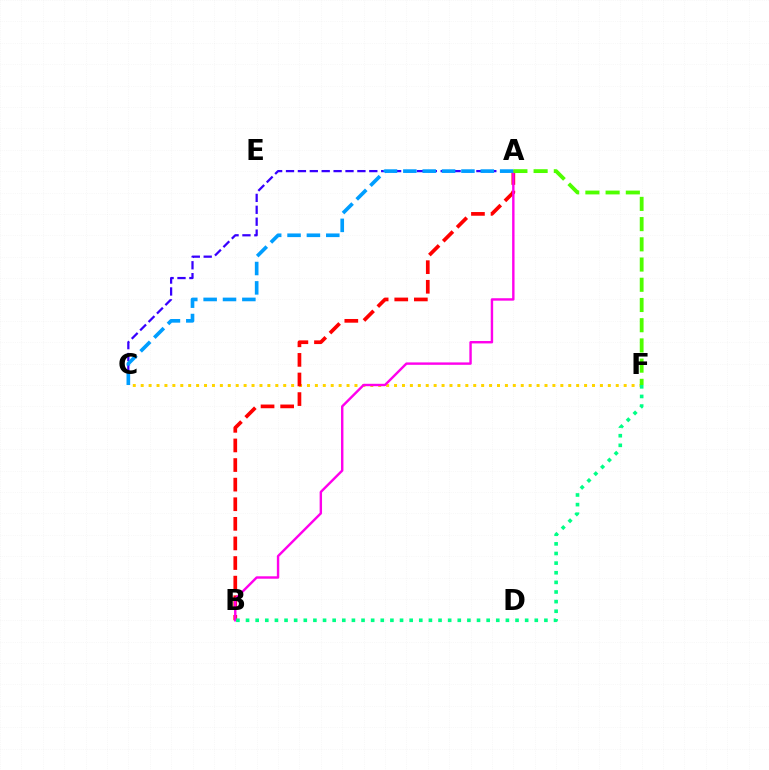{('C', 'F'): [{'color': '#ffd500', 'line_style': 'dotted', 'thickness': 2.15}], ('A', 'C'): [{'color': '#3700ff', 'line_style': 'dashed', 'thickness': 1.62}, {'color': '#009eff', 'line_style': 'dashed', 'thickness': 2.63}], ('A', 'B'): [{'color': '#ff0000', 'line_style': 'dashed', 'thickness': 2.66}, {'color': '#ff00ed', 'line_style': 'solid', 'thickness': 1.74}], ('B', 'F'): [{'color': '#00ff86', 'line_style': 'dotted', 'thickness': 2.61}], ('A', 'F'): [{'color': '#4fff00', 'line_style': 'dashed', 'thickness': 2.75}]}